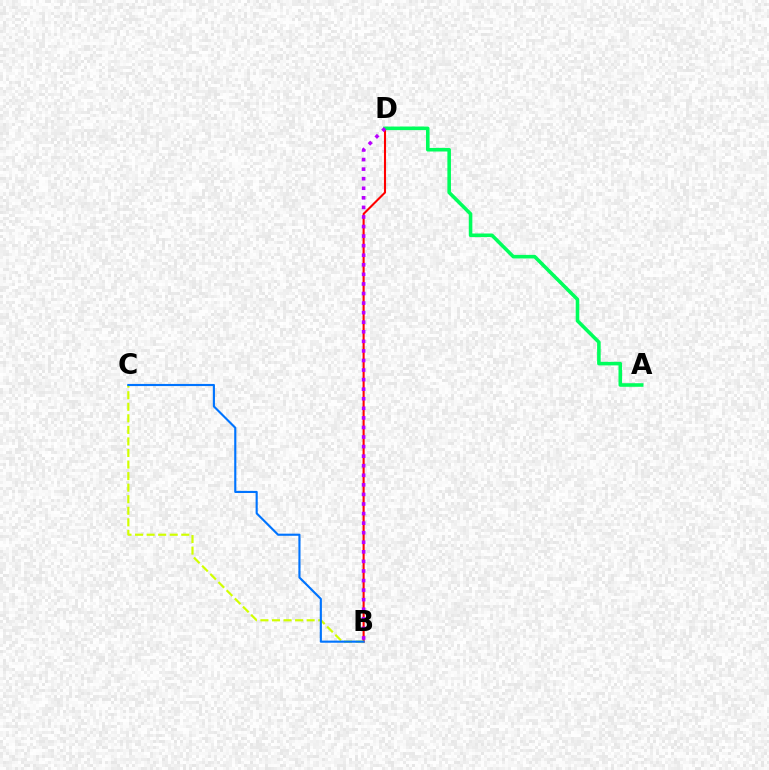{('B', 'D'): [{'color': '#ff0000', 'line_style': 'solid', 'thickness': 1.5}, {'color': '#b900ff', 'line_style': 'dotted', 'thickness': 2.6}], ('A', 'D'): [{'color': '#00ff5c', 'line_style': 'solid', 'thickness': 2.57}], ('B', 'C'): [{'color': '#d1ff00', 'line_style': 'dashed', 'thickness': 1.57}, {'color': '#0074ff', 'line_style': 'solid', 'thickness': 1.53}]}